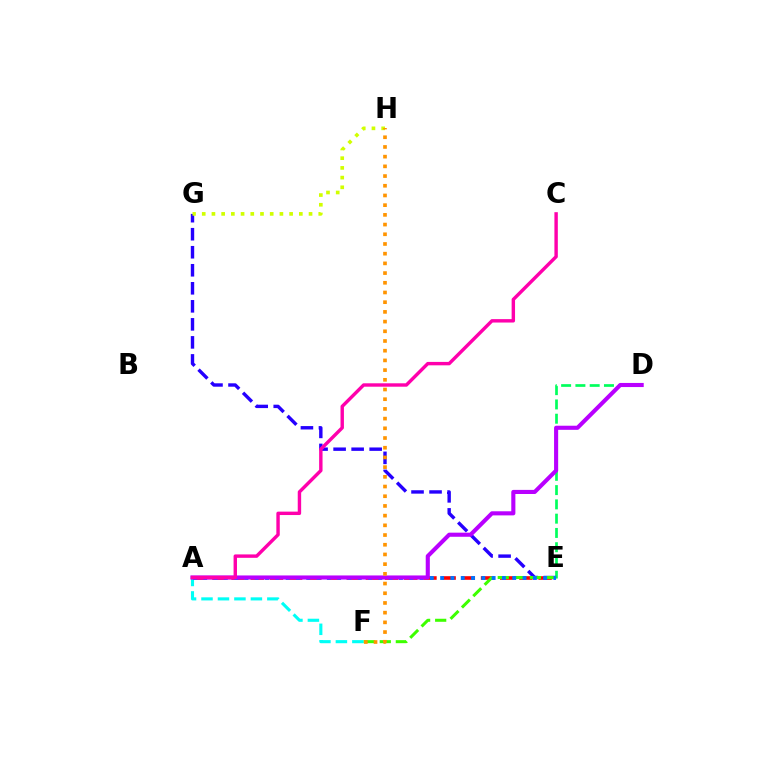{('A', 'F'): [{'color': '#00fff6', 'line_style': 'dashed', 'thickness': 2.24}], ('D', 'E'): [{'color': '#00ff5c', 'line_style': 'dashed', 'thickness': 1.94}], ('E', 'G'): [{'color': '#2500ff', 'line_style': 'dashed', 'thickness': 2.45}], ('G', 'H'): [{'color': '#d1ff00', 'line_style': 'dotted', 'thickness': 2.64}], ('A', 'E'): [{'color': '#ff0000', 'line_style': 'dashed', 'thickness': 2.61}, {'color': '#0074ff', 'line_style': 'dotted', 'thickness': 2.8}], ('E', 'F'): [{'color': '#3dff00', 'line_style': 'dashed', 'thickness': 2.18}], ('A', 'D'): [{'color': '#b900ff', 'line_style': 'solid', 'thickness': 2.95}], ('F', 'H'): [{'color': '#ff9400', 'line_style': 'dotted', 'thickness': 2.64}], ('A', 'C'): [{'color': '#ff00ac', 'line_style': 'solid', 'thickness': 2.45}]}